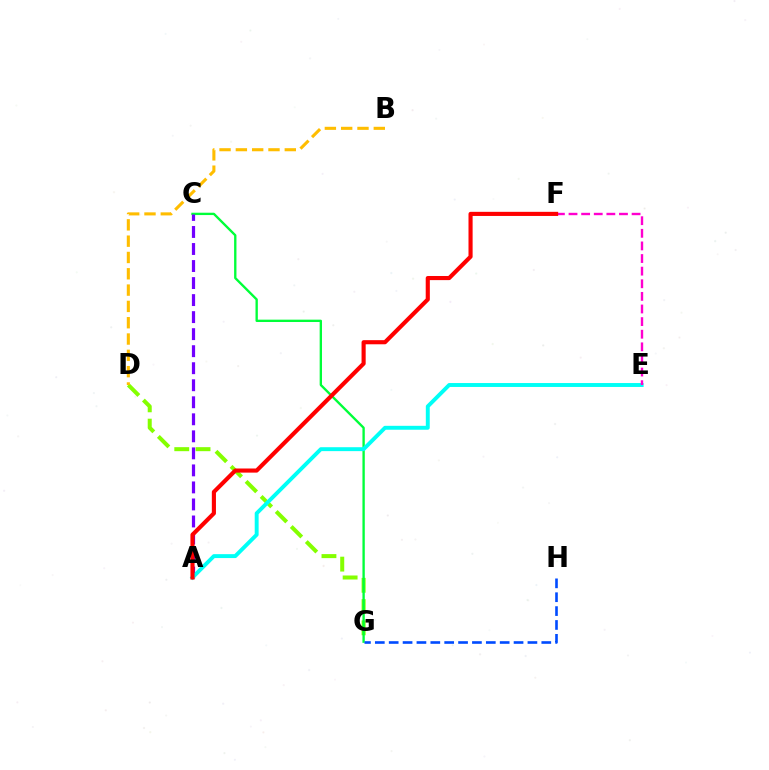{('D', 'G'): [{'color': '#84ff00', 'line_style': 'dashed', 'thickness': 2.89}], ('B', 'D'): [{'color': '#ffbd00', 'line_style': 'dashed', 'thickness': 2.22}], ('C', 'G'): [{'color': '#00ff39', 'line_style': 'solid', 'thickness': 1.69}], ('A', 'C'): [{'color': '#7200ff', 'line_style': 'dashed', 'thickness': 2.31}], ('G', 'H'): [{'color': '#004bff', 'line_style': 'dashed', 'thickness': 1.88}], ('A', 'E'): [{'color': '#00fff6', 'line_style': 'solid', 'thickness': 2.82}], ('E', 'F'): [{'color': '#ff00cf', 'line_style': 'dashed', 'thickness': 1.71}], ('A', 'F'): [{'color': '#ff0000', 'line_style': 'solid', 'thickness': 2.97}]}